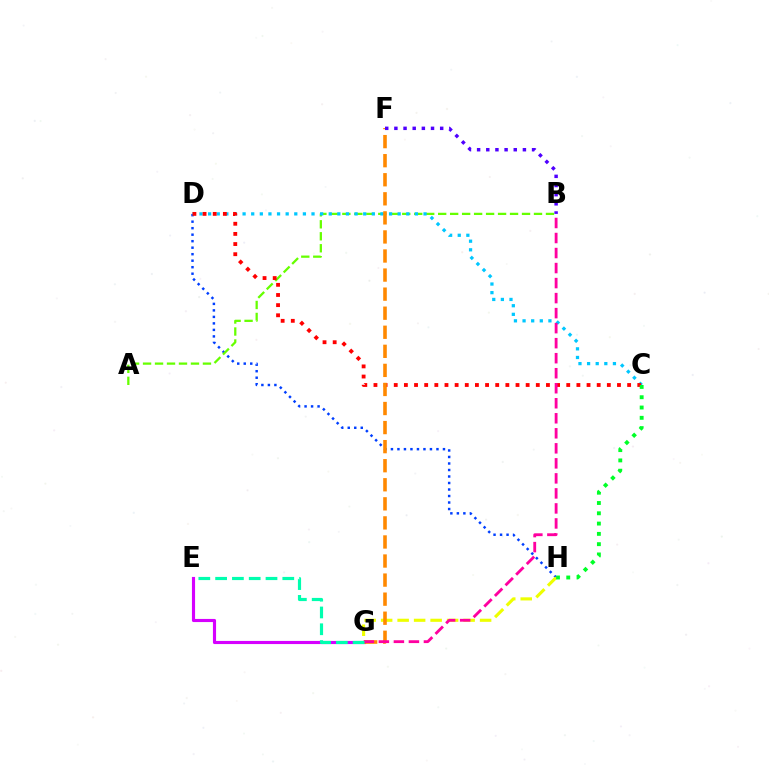{('E', 'G'): [{'color': '#d600ff', 'line_style': 'solid', 'thickness': 2.25}, {'color': '#00ffaf', 'line_style': 'dashed', 'thickness': 2.28}], ('D', 'H'): [{'color': '#003fff', 'line_style': 'dotted', 'thickness': 1.77}], ('A', 'B'): [{'color': '#66ff00', 'line_style': 'dashed', 'thickness': 1.63}], ('G', 'H'): [{'color': '#eeff00', 'line_style': 'dashed', 'thickness': 2.24}], ('C', 'D'): [{'color': '#00c7ff', 'line_style': 'dotted', 'thickness': 2.34}, {'color': '#ff0000', 'line_style': 'dotted', 'thickness': 2.76}], ('F', 'G'): [{'color': '#ff8800', 'line_style': 'dashed', 'thickness': 2.59}], ('C', 'H'): [{'color': '#00ff27', 'line_style': 'dotted', 'thickness': 2.8}], ('B', 'F'): [{'color': '#4f00ff', 'line_style': 'dotted', 'thickness': 2.49}], ('B', 'G'): [{'color': '#ff00a0', 'line_style': 'dashed', 'thickness': 2.04}]}